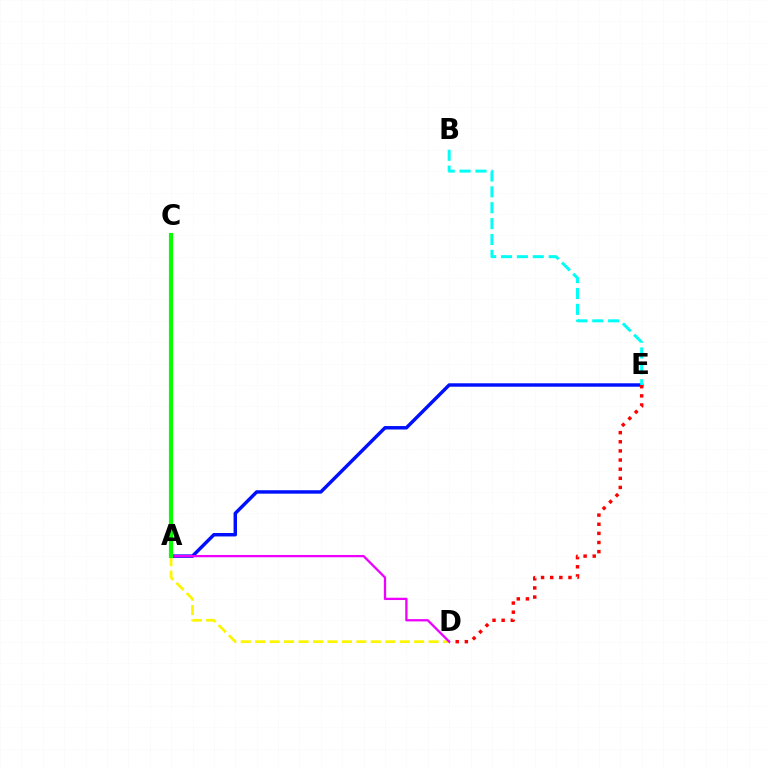{('A', 'E'): [{'color': '#0010ff', 'line_style': 'solid', 'thickness': 2.48}], ('B', 'E'): [{'color': '#00fff6', 'line_style': 'dashed', 'thickness': 2.16}], ('D', 'E'): [{'color': '#ff0000', 'line_style': 'dotted', 'thickness': 2.48}], ('A', 'D'): [{'color': '#fcf500', 'line_style': 'dashed', 'thickness': 1.96}, {'color': '#ee00ff', 'line_style': 'solid', 'thickness': 1.65}], ('A', 'C'): [{'color': '#08ff00', 'line_style': 'solid', 'thickness': 3.0}]}